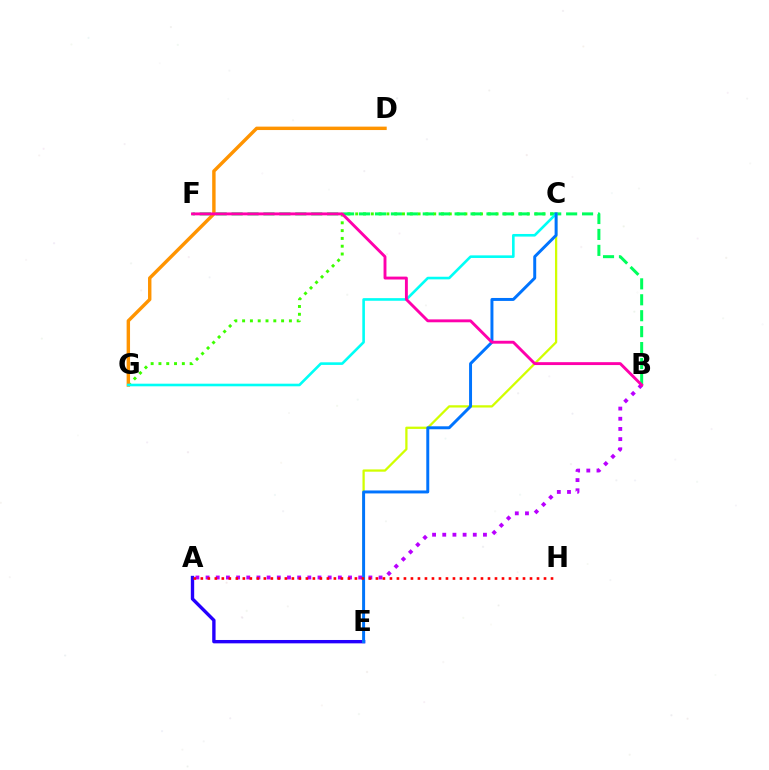{('A', 'B'): [{'color': '#b900ff', 'line_style': 'dotted', 'thickness': 2.76}], ('C', 'G'): [{'color': '#3dff00', 'line_style': 'dotted', 'thickness': 2.12}, {'color': '#00fff6', 'line_style': 'solid', 'thickness': 1.88}], ('D', 'G'): [{'color': '#ff9400', 'line_style': 'solid', 'thickness': 2.46}], ('B', 'F'): [{'color': '#00ff5c', 'line_style': 'dashed', 'thickness': 2.16}, {'color': '#ff00ac', 'line_style': 'solid', 'thickness': 2.09}], ('A', 'E'): [{'color': '#2500ff', 'line_style': 'solid', 'thickness': 2.42}], ('C', 'E'): [{'color': '#d1ff00', 'line_style': 'solid', 'thickness': 1.64}, {'color': '#0074ff', 'line_style': 'solid', 'thickness': 2.13}], ('A', 'H'): [{'color': '#ff0000', 'line_style': 'dotted', 'thickness': 1.9}]}